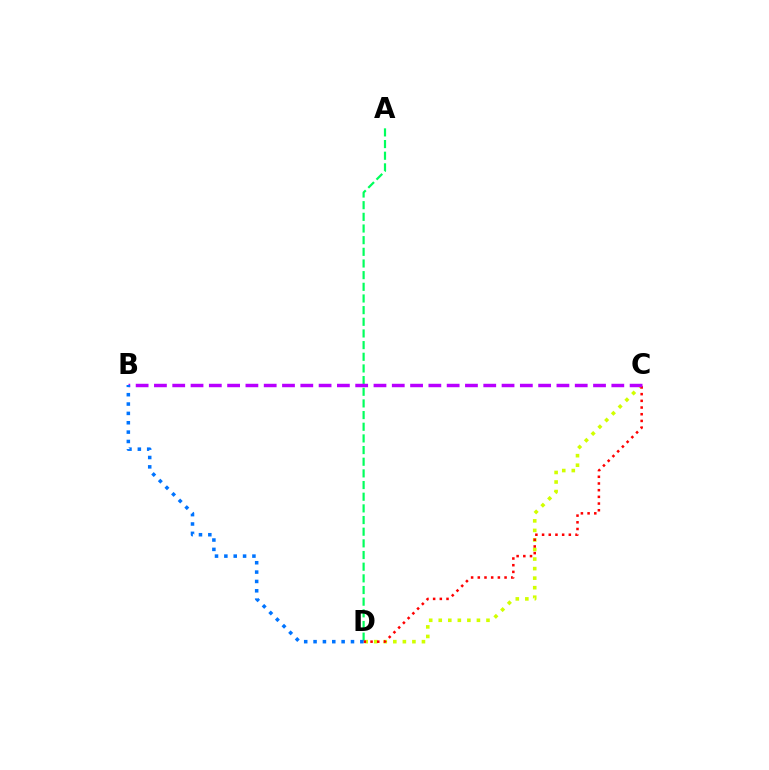{('C', 'D'): [{'color': '#d1ff00', 'line_style': 'dotted', 'thickness': 2.59}, {'color': '#ff0000', 'line_style': 'dotted', 'thickness': 1.82}], ('A', 'D'): [{'color': '#00ff5c', 'line_style': 'dashed', 'thickness': 1.58}], ('B', 'C'): [{'color': '#b900ff', 'line_style': 'dashed', 'thickness': 2.49}], ('B', 'D'): [{'color': '#0074ff', 'line_style': 'dotted', 'thickness': 2.54}]}